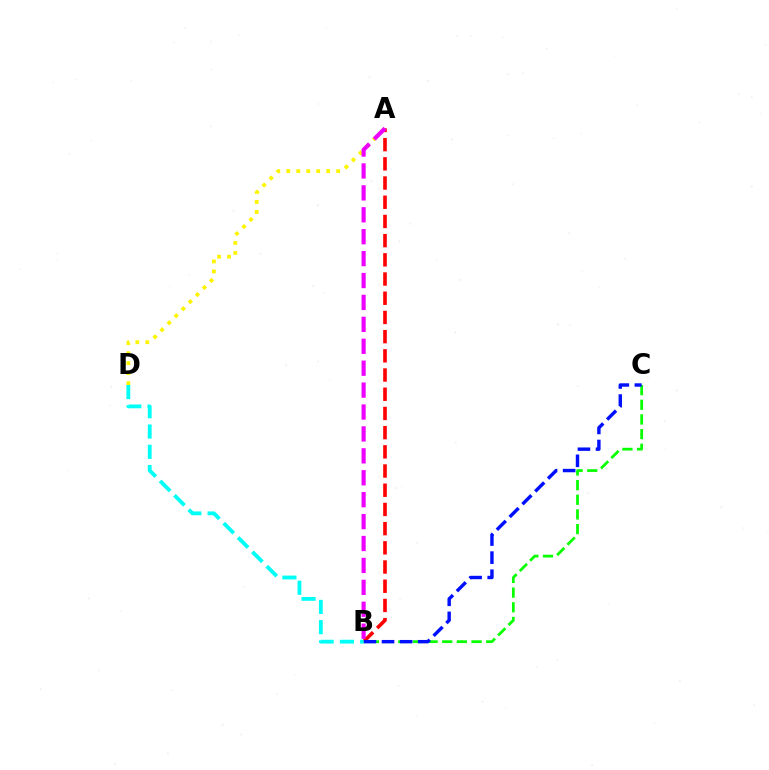{('A', 'D'): [{'color': '#fcf500', 'line_style': 'dotted', 'thickness': 2.71}], ('B', 'C'): [{'color': '#08ff00', 'line_style': 'dashed', 'thickness': 1.99}, {'color': '#0010ff', 'line_style': 'dashed', 'thickness': 2.46}], ('A', 'B'): [{'color': '#ff0000', 'line_style': 'dashed', 'thickness': 2.61}, {'color': '#ee00ff', 'line_style': 'dashed', 'thickness': 2.98}], ('B', 'D'): [{'color': '#00fff6', 'line_style': 'dashed', 'thickness': 2.75}]}